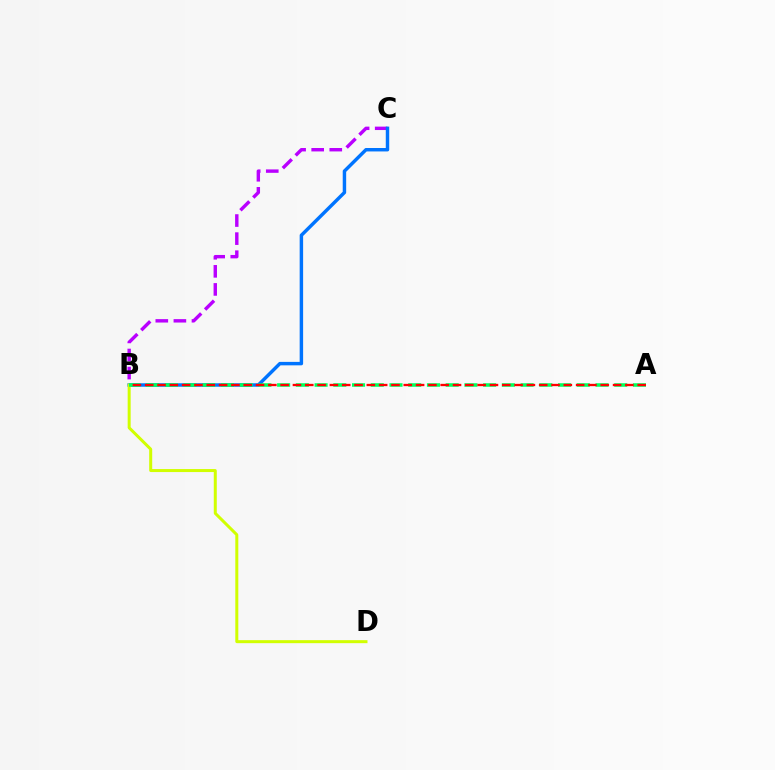{('B', 'C'): [{'color': '#b900ff', 'line_style': 'dashed', 'thickness': 2.46}, {'color': '#0074ff', 'line_style': 'solid', 'thickness': 2.48}], ('B', 'D'): [{'color': '#d1ff00', 'line_style': 'solid', 'thickness': 2.16}], ('A', 'B'): [{'color': '#00ff5c', 'line_style': 'dashed', 'thickness': 2.54}, {'color': '#ff0000', 'line_style': 'dashed', 'thickness': 1.67}]}